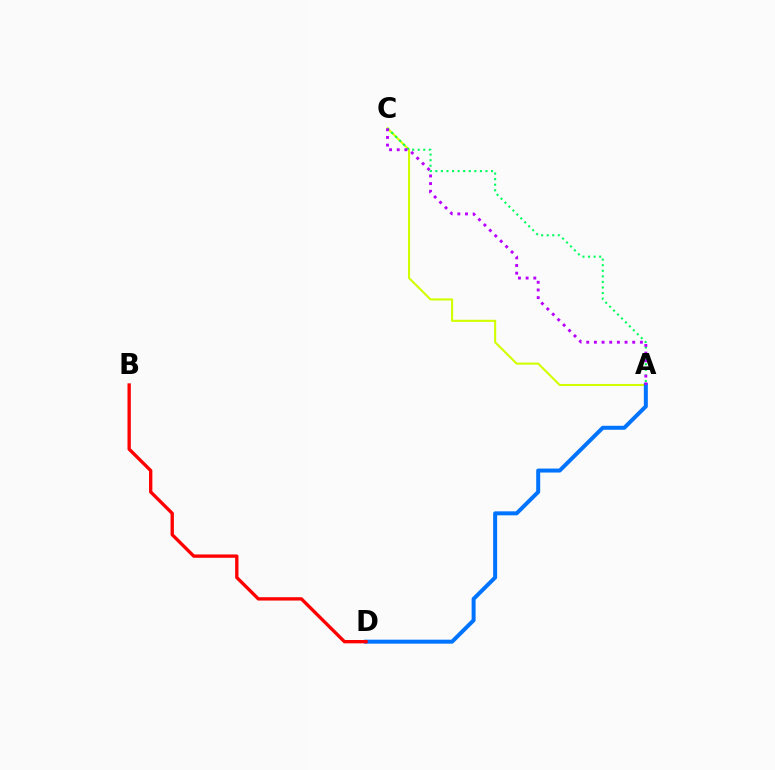{('A', 'C'): [{'color': '#d1ff00', 'line_style': 'solid', 'thickness': 1.52}, {'color': '#00ff5c', 'line_style': 'dotted', 'thickness': 1.51}, {'color': '#b900ff', 'line_style': 'dotted', 'thickness': 2.08}], ('A', 'D'): [{'color': '#0074ff', 'line_style': 'solid', 'thickness': 2.87}], ('B', 'D'): [{'color': '#ff0000', 'line_style': 'solid', 'thickness': 2.4}]}